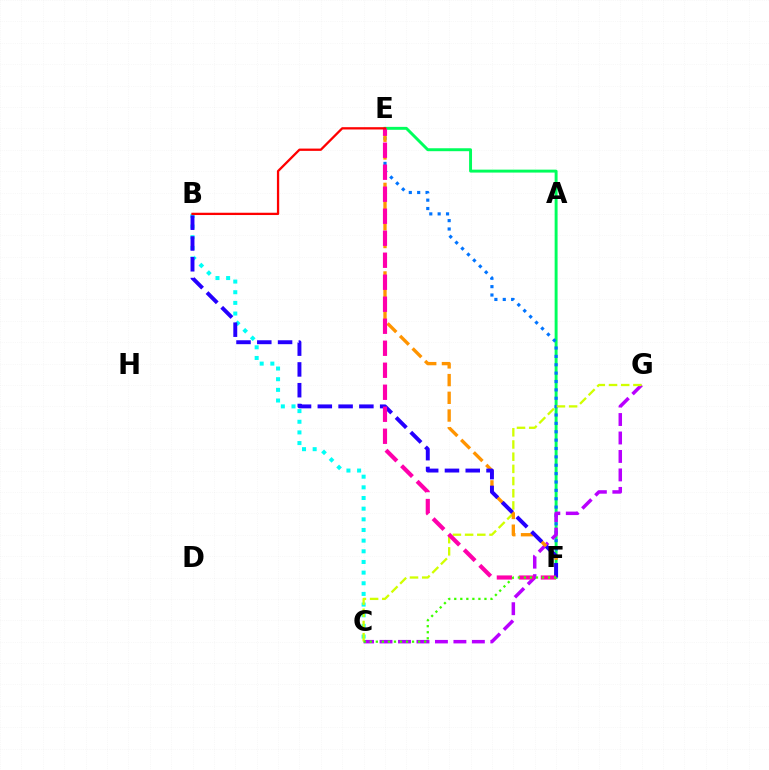{('E', 'F'): [{'color': '#00ff5c', 'line_style': 'solid', 'thickness': 2.11}, {'color': '#0074ff', 'line_style': 'dotted', 'thickness': 2.28}, {'color': '#ff9400', 'line_style': 'dashed', 'thickness': 2.41}, {'color': '#ff00ac', 'line_style': 'dashed', 'thickness': 2.99}], ('B', 'C'): [{'color': '#00fff6', 'line_style': 'dotted', 'thickness': 2.9}], ('C', 'G'): [{'color': '#b900ff', 'line_style': 'dashed', 'thickness': 2.51}, {'color': '#d1ff00', 'line_style': 'dashed', 'thickness': 1.66}], ('B', 'F'): [{'color': '#2500ff', 'line_style': 'dashed', 'thickness': 2.82}], ('C', 'F'): [{'color': '#3dff00', 'line_style': 'dotted', 'thickness': 1.64}], ('B', 'E'): [{'color': '#ff0000', 'line_style': 'solid', 'thickness': 1.65}]}